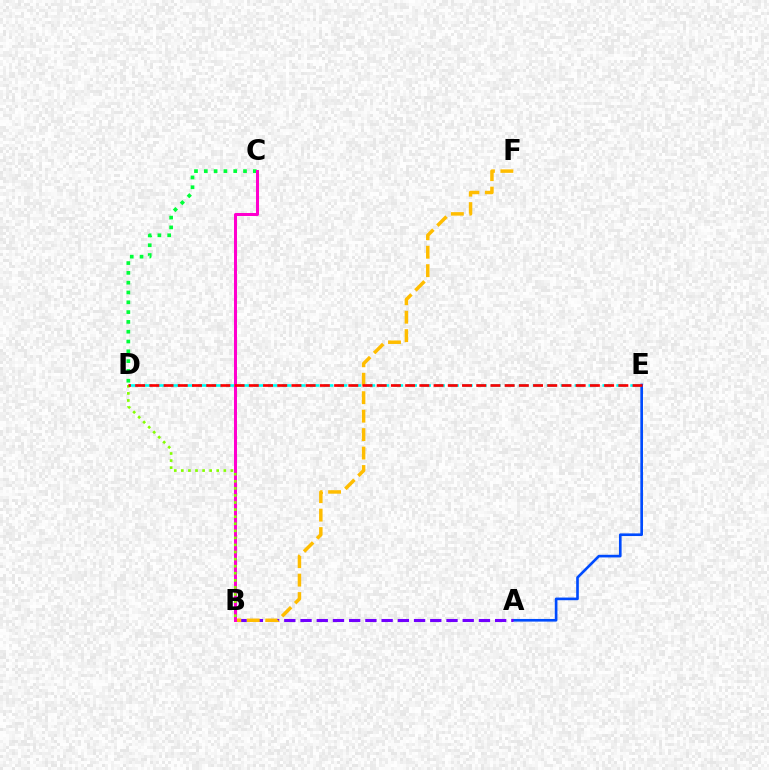{('C', 'D'): [{'color': '#00ff39', 'line_style': 'dotted', 'thickness': 2.66}], ('A', 'E'): [{'color': '#004bff', 'line_style': 'solid', 'thickness': 1.91}], ('A', 'B'): [{'color': '#7200ff', 'line_style': 'dashed', 'thickness': 2.2}], ('B', 'F'): [{'color': '#ffbd00', 'line_style': 'dashed', 'thickness': 2.51}], ('D', 'E'): [{'color': '#00fff6', 'line_style': 'dashed', 'thickness': 1.89}, {'color': '#ff0000', 'line_style': 'dashed', 'thickness': 1.93}], ('B', 'C'): [{'color': '#ff00cf', 'line_style': 'solid', 'thickness': 2.17}], ('B', 'D'): [{'color': '#84ff00', 'line_style': 'dotted', 'thickness': 1.92}]}